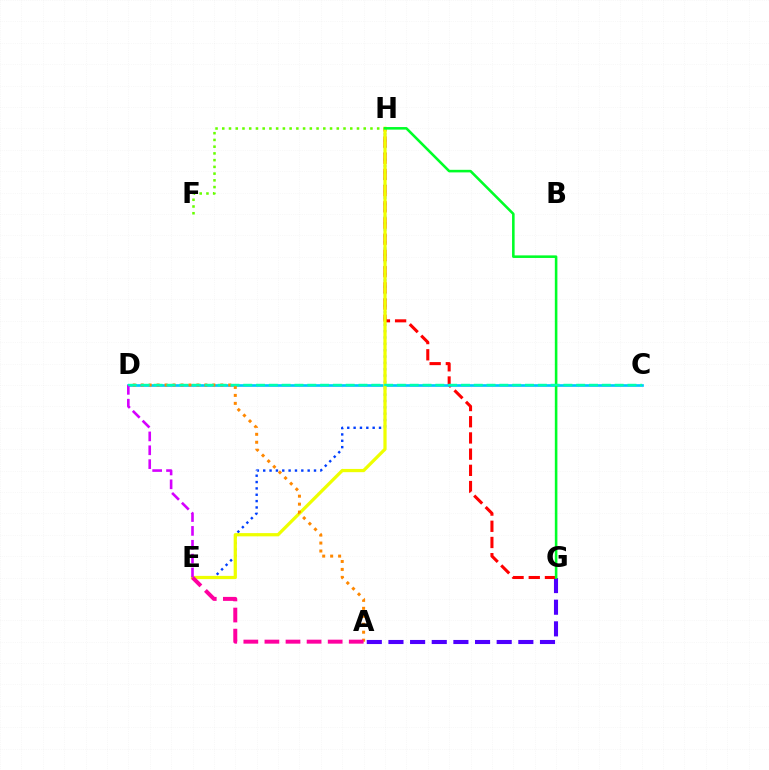{('E', 'H'): [{'color': '#003fff', 'line_style': 'dotted', 'thickness': 1.73}, {'color': '#eeff00', 'line_style': 'solid', 'thickness': 2.33}], ('A', 'G'): [{'color': '#4f00ff', 'line_style': 'dashed', 'thickness': 2.94}], ('G', 'H'): [{'color': '#ff0000', 'line_style': 'dashed', 'thickness': 2.2}, {'color': '#00ff27', 'line_style': 'solid', 'thickness': 1.85}], ('C', 'D'): [{'color': '#00c7ff', 'line_style': 'solid', 'thickness': 1.92}, {'color': '#00ffaf', 'line_style': 'dashed', 'thickness': 1.74}], ('F', 'H'): [{'color': '#66ff00', 'line_style': 'dotted', 'thickness': 1.83}], ('A', 'D'): [{'color': '#ff8800', 'line_style': 'dotted', 'thickness': 2.16}], ('A', 'E'): [{'color': '#ff00a0', 'line_style': 'dashed', 'thickness': 2.86}], ('D', 'E'): [{'color': '#d600ff', 'line_style': 'dashed', 'thickness': 1.88}]}